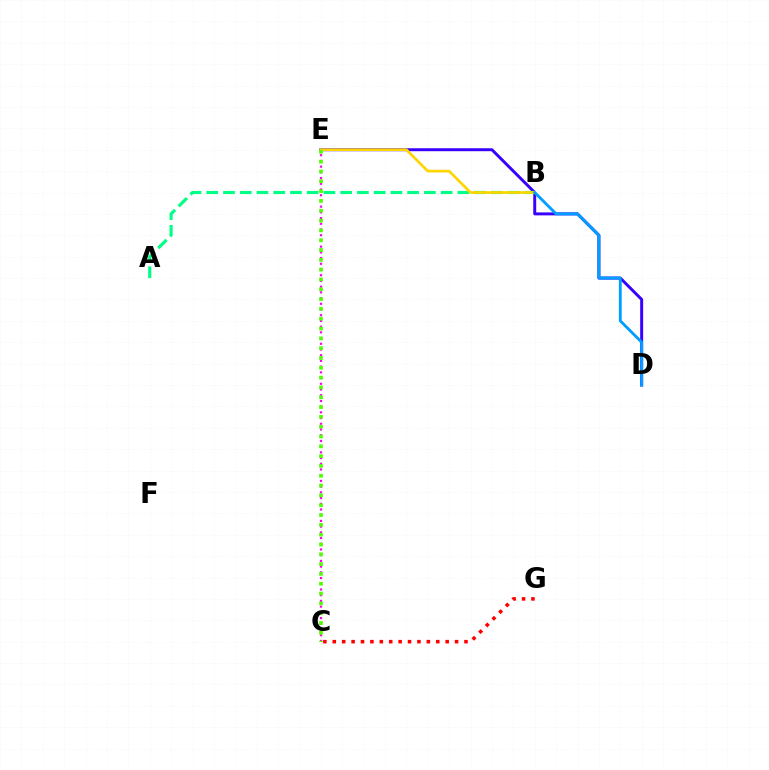{('D', 'E'): [{'color': '#3700ff', 'line_style': 'solid', 'thickness': 2.13}], ('C', 'E'): [{'color': '#ff00ed', 'line_style': 'dotted', 'thickness': 1.55}, {'color': '#4fff00', 'line_style': 'dotted', 'thickness': 2.67}], ('A', 'B'): [{'color': '#00ff86', 'line_style': 'dashed', 'thickness': 2.27}], ('B', 'E'): [{'color': '#ffd500', 'line_style': 'solid', 'thickness': 1.93}], ('B', 'D'): [{'color': '#009eff', 'line_style': 'solid', 'thickness': 2.05}], ('C', 'G'): [{'color': '#ff0000', 'line_style': 'dotted', 'thickness': 2.56}]}